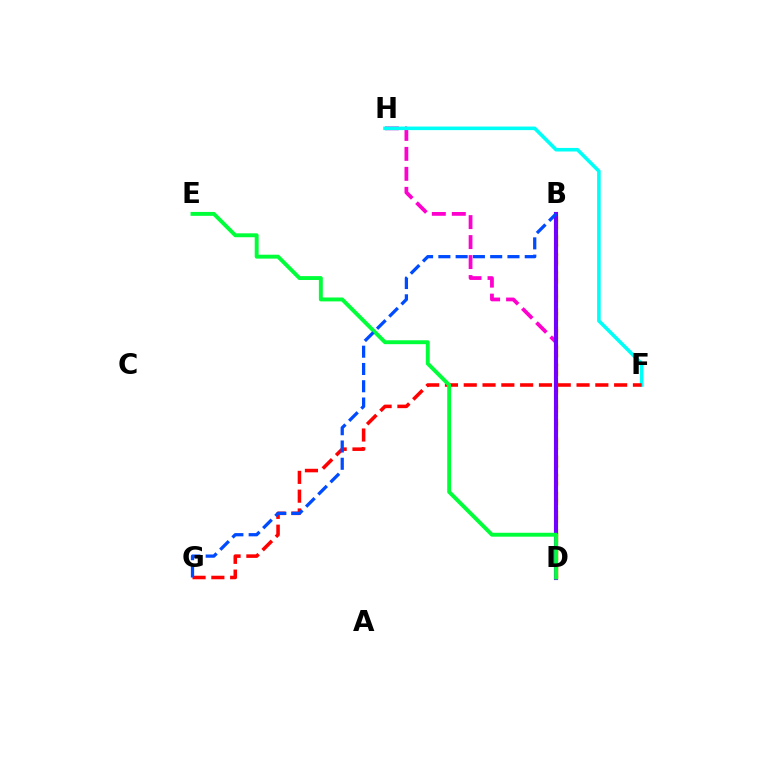{('D', 'H'): [{'color': '#ff00cf', 'line_style': 'dashed', 'thickness': 2.71}], ('F', 'H'): [{'color': '#00fff6', 'line_style': 'solid', 'thickness': 2.57}], ('B', 'D'): [{'color': '#84ff00', 'line_style': 'dotted', 'thickness': 2.31}, {'color': '#ffbd00', 'line_style': 'dashed', 'thickness': 2.5}, {'color': '#7200ff', 'line_style': 'solid', 'thickness': 2.97}], ('F', 'G'): [{'color': '#ff0000', 'line_style': 'dashed', 'thickness': 2.55}], ('D', 'E'): [{'color': '#00ff39', 'line_style': 'solid', 'thickness': 2.82}], ('B', 'G'): [{'color': '#004bff', 'line_style': 'dashed', 'thickness': 2.35}]}